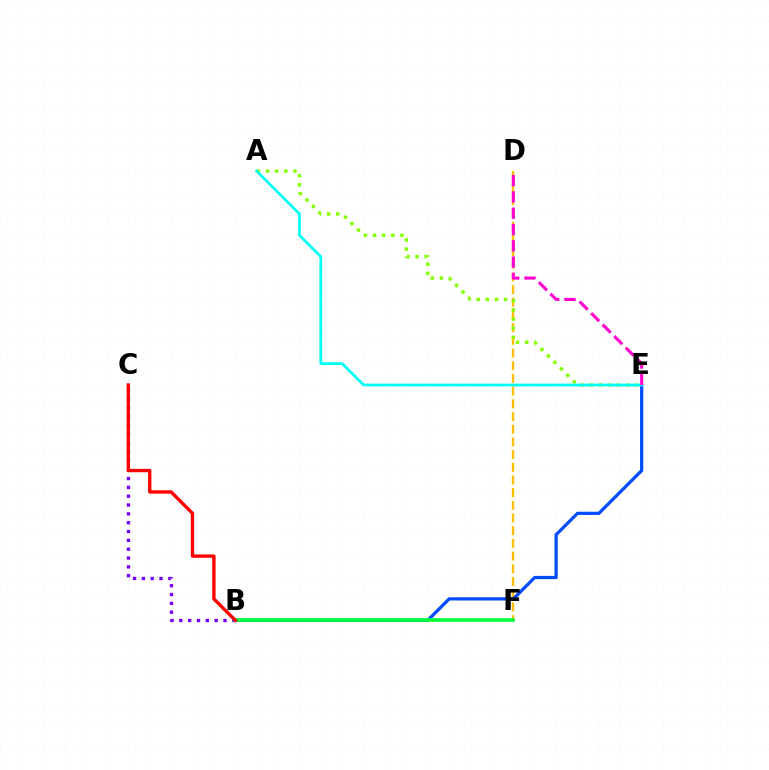{('D', 'F'): [{'color': '#ffbd00', 'line_style': 'dashed', 'thickness': 1.72}], ('B', 'E'): [{'color': '#004bff', 'line_style': 'solid', 'thickness': 2.32}], ('B', 'C'): [{'color': '#7200ff', 'line_style': 'dotted', 'thickness': 2.4}, {'color': '#ff0000', 'line_style': 'solid', 'thickness': 2.42}], ('A', 'E'): [{'color': '#84ff00', 'line_style': 'dotted', 'thickness': 2.48}, {'color': '#00fff6', 'line_style': 'solid', 'thickness': 1.99}], ('B', 'F'): [{'color': '#00ff39', 'line_style': 'solid', 'thickness': 2.57}], ('D', 'E'): [{'color': '#ff00cf', 'line_style': 'dashed', 'thickness': 2.21}]}